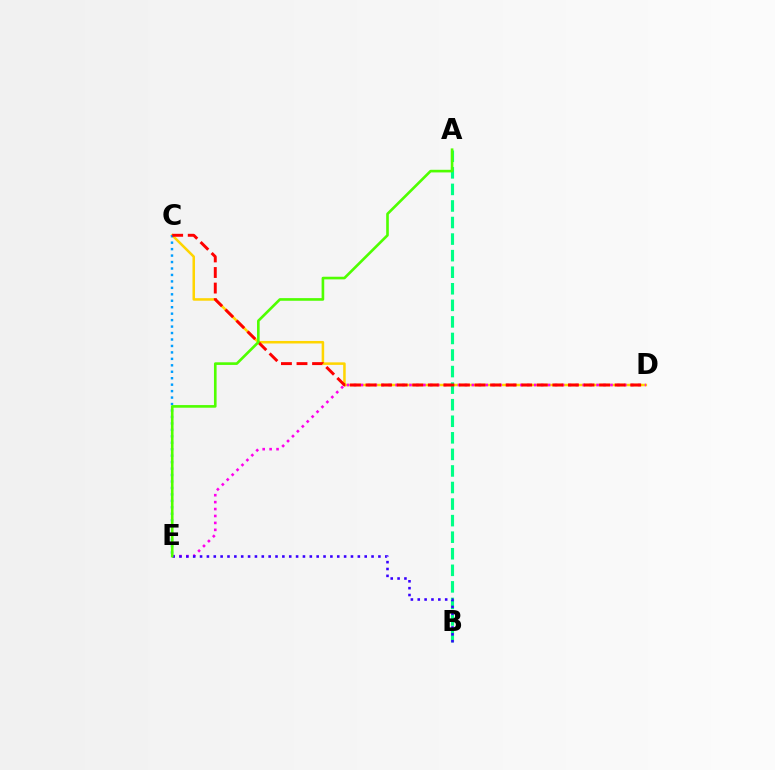{('C', 'D'): [{'color': '#ffd500', 'line_style': 'solid', 'thickness': 1.82}, {'color': '#ff0000', 'line_style': 'dashed', 'thickness': 2.12}], ('D', 'E'): [{'color': '#ff00ed', 'line_style': 'dotted', 'thickness': 1.88}], ('A', 'B'): [{'color': '#00ff86', 'line_style': 'dashed', 'thickness': 2.25}], ('C', 'E'): [{'color': '#009eff', 'line_style': 'dotted', 'thickness': 1.75}], ('B', 'E'): [{'color': '#3700ff', 'line_style': 'dotted', 'thickness': 1.86}], ('A', 'E'): [{'color': '#4fff00', 'line_style': 'solid', 'thickness': 1.9}]}